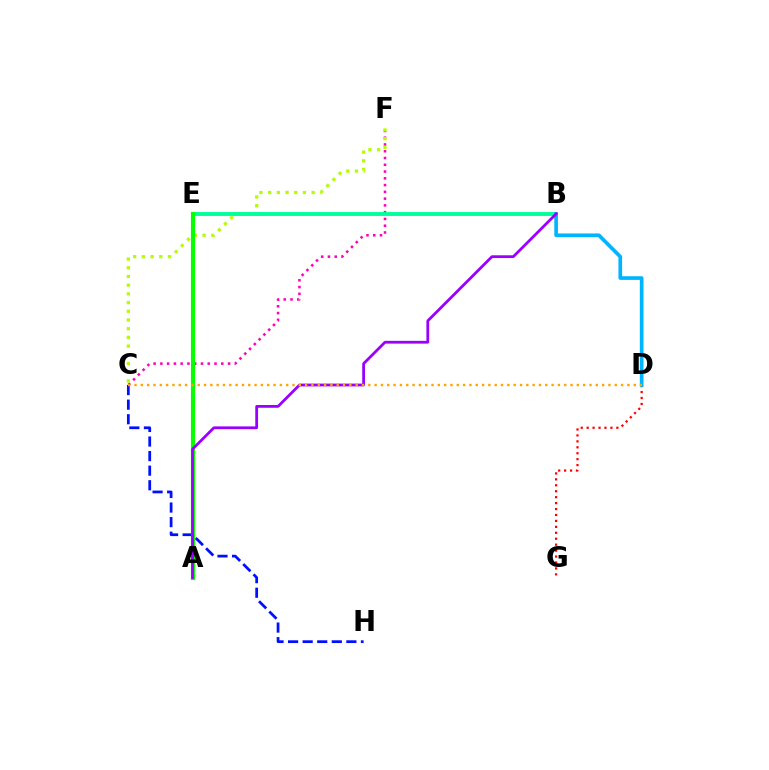{('C', 'F'): [{'color': '#ff00bd', 'line_style': 'dotted', 'thickness': 1.84}, {'color': '#b3ff00', 'line_style': 'dotted', 'thickness': 2.36}], ('C', 'H'): [{'color': '#0010ff', 'line_style': 'dashed', 'thickness': 1.98}], ('D', 'G'): [{'color': '#ff0000', 'line_style': 'dotted', 'thickness': 1.61}], ('B', 'E'): [{'color': '#00ff9d', 'line_style': 'solid', 'thickness': 2.81}], ('A', 'E'): [{'color': '#08ff00', 'line_style': 'solid', 'thickness': 2.99}], ('B', 'D'): [{'color': '#00b5ff', 'line_style': 'solid', 'thickness': 2.65}], ('A', 'B'): [{'color': '#9b00ff', 'line_style': 'solid', 'thickness': 2.0}], ('C', 'D'): [{'color': '#ffa500', 'line_style': 'dotted', 'thickness': 1.72}]}